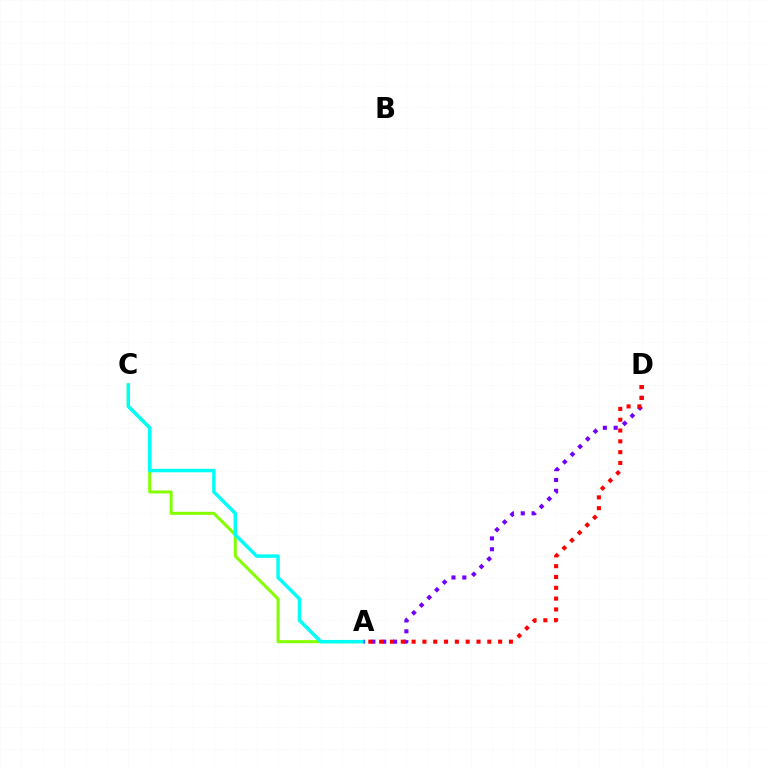{('A', 'C'): [{'color': '#84ff00', 'line_style': 'solid', 'thickness': 2.17}, {'color': '#00fff6', 'line_style': 'solid', 'thickness': 2.5}], ('A', 'D'): [{'color': '#7200ff', 'line_style': 'dotted', 'thickness': 2.94}, {'color': '#ff0000', 'line_style': 'dotted', 'thickness': 2.94}]}